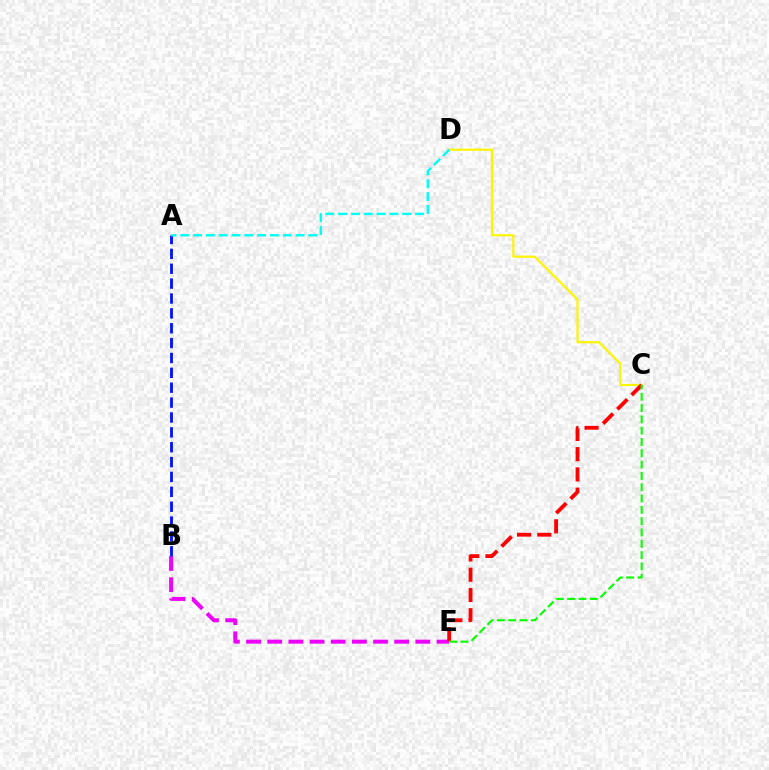{('B', 'E'): [{'color': '#ee00ff', 'line_style': 'dashed', 'thickness': 2.87}], ('C', 'D'): [{'color': '#fcf500', 'line_style': 'solid', 'thickness': 1.57}], ('A', 'B'): [{'color': '#0010ff', 'line_style': 'dashed', 'thickness': 2.02}], ('A', 'D'): [{'color': '#00fff6', 'line_style': 'dashed', 'thickness': 1.74}], ('C', 'E'): [{'color': '#ff0000', 'line_style': 'dashed', 'thickness': 2.75}, {'color': '#08ff00', 'line_style': 'dashed', 'thickness': 1.54}]}